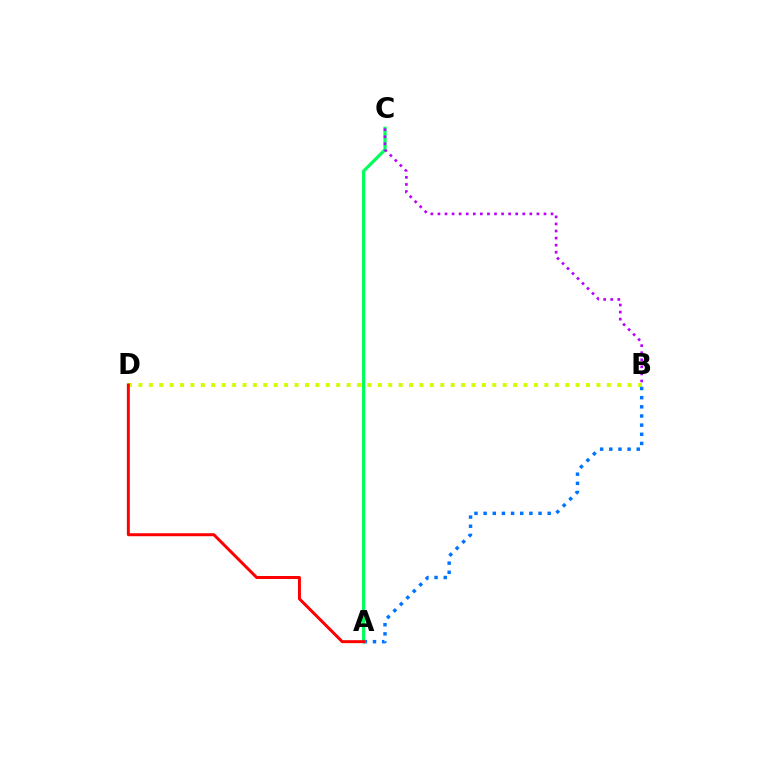{('B', 'D'): [{'color': '#d1ff00', 'line_style': 'dotted', 'thickness': 2.83}], ('A', 'B'): [{'color': '#0074ff', 'line_style': 'dotted', 'thickness': 2.49}], ('A', 'C'): [{'color': '#00ff5c', 'line_style': 'solid', 'thickness': 2.29}], ('B', 'C'): [{'color': '#b900ff', 'line_style': 'dotted', 'thickness': 1.92}], ('A', 'D'): [{'color': '#ff0000', 'line_style': 'solid', 'thickness': 2.15}]}